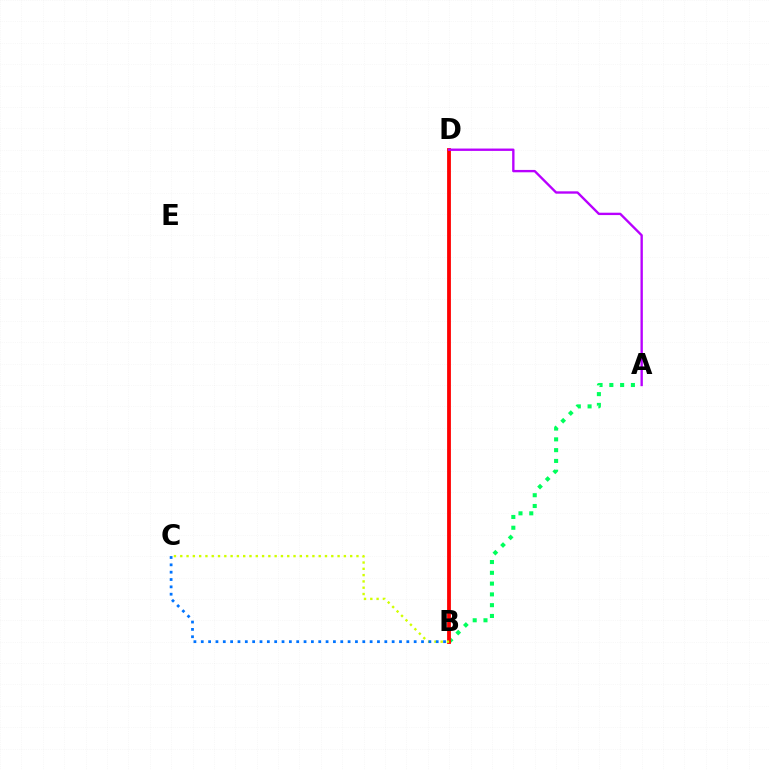{('A', 'B'): [{'color': '#00ff5c', 'line_style': 'dotted', 'thickness': 2.93}], ('B', 'D'): [{'color': '#ff0000', 'line_style': 'solid', 'thickness': 2.74}], ('B', 'C'): [{'color': '#d1ff00', 'line_style': 'dotted', 'thickness': 1.71}, {'color': '#0074ff', 'line_style': 'dotted', 'thickness': 1.99}], ('A', 'D'): [{'color': '#b900ff', 'line_style': 'solid', 'thickness': 1.7}]}